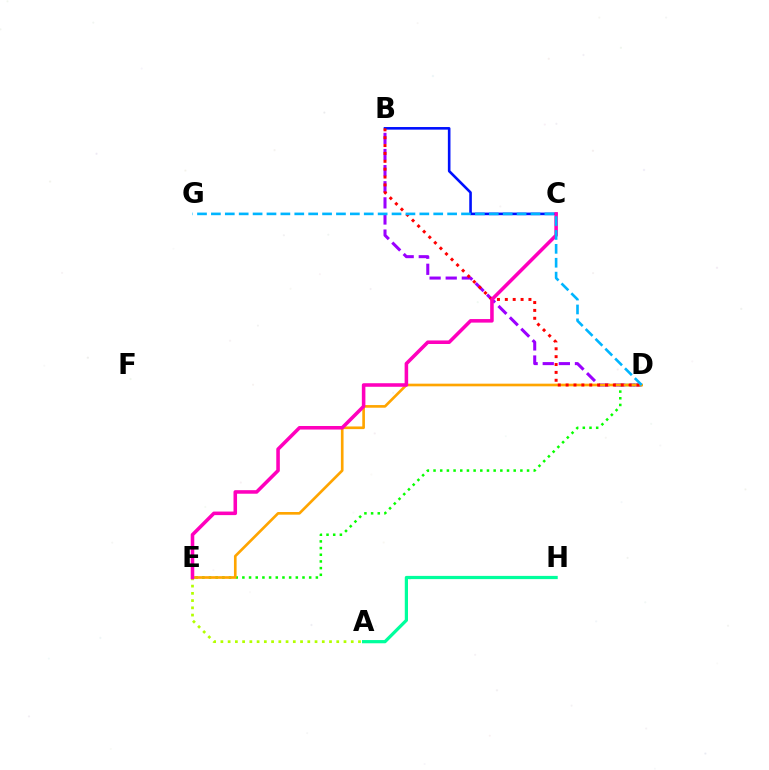{('A', 'E'): [{'color': '#b3ff00', 'line_style': 'dotted', 'thickness': 1.97}], ('B', 'D'): [{'color': '#9b00ff', 'line_style': 'dashed', 'thickness': 2.19}, {'color': '#ff0000', 'line_style': 'dotted', 'thickness': 2.14}], ('D', 'E'): [{'color': '#08ff00', 'line_style': 'dotted', 'thickness': 1.81}, {'color': '#ffa500', 'line_style': 'solid', 'thickness': 1.92}], ('B', 'C'): [{'color': '#0010ff', 'line_style': 'solid', 'thickness': 1.87}], ('C', 'E'): [{'color': '#ff00bd', 'line_style': 'solid', 'thickness': 2.56}], ('D', 'G'): [{'color': '#00b5ff', 'line_style': 'dashed', 'thickness': 1.89}], ('A', 'H'): [{'color': '#00ff9d', 'line_style': 'solid', 'thickness': 2.32}]}